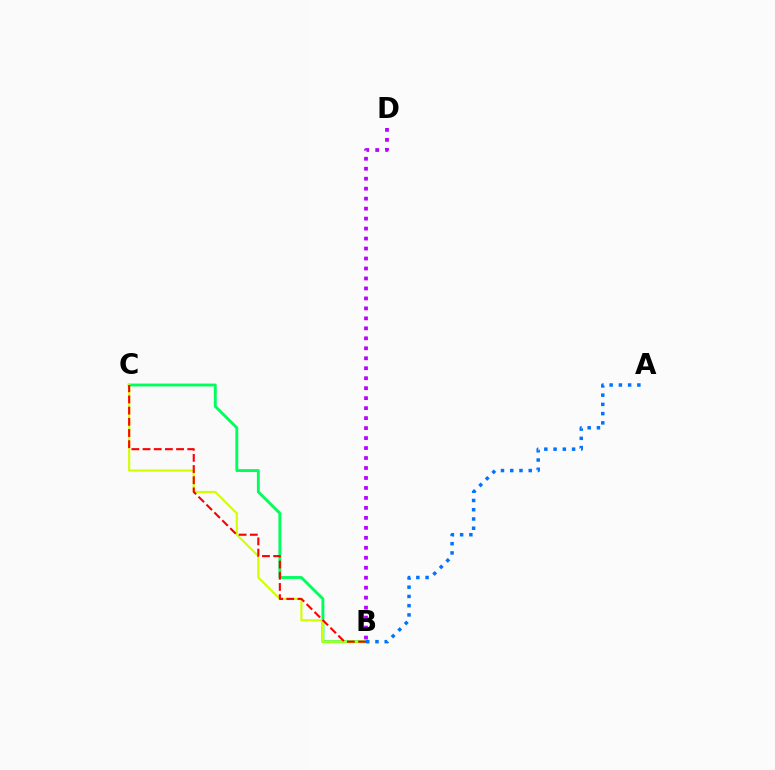{('B', 'C'): [{'color': '#00ff5c', 'line_style': 'solid', 'thickness': 2.08}, {'color': '#d1ff00', 'line_style': 'solid', 'thickness': 1.54}, {'color': '#ff0000', 'line_style': 'dashed', 'thickness': 1.52}], ('B', 'D'): [{'color': '#b900ff', 'line_style': 'dotted', 'thickness': 2.71}], ('A', 'B'): [{'color': '#0074ff', 'line_style': 'dotted', 'thickness': 2.51}]}